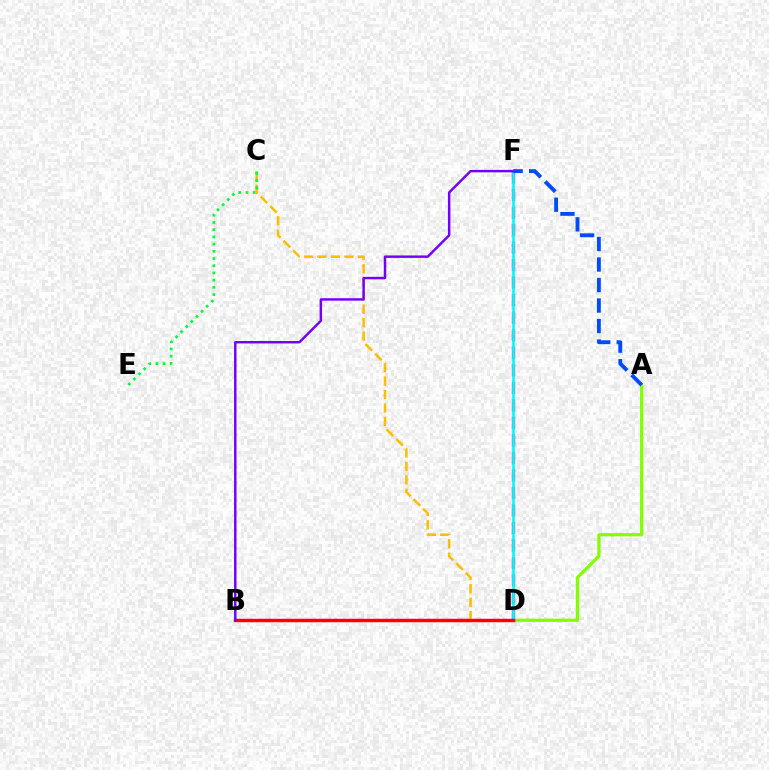{('C', 'D'): [{'color': '#ffbd00', 'line_style': 'dashed', 'thickness': 1.83}], ('A', 'D'): [{'color': '#84ff00', 'line_style': 'solid', 'thickness': 2.35}], ('D', 'F'): [{'color': '#ff00cf', 'line_style': 'dashed', 'thickness': 2.38}, {'color': '#00fff6', 'line_style': 'solid', 'thickness': 1.91}], ('C', 'E'): [{'color': '#00ff39', 'line_style': 'dotted', 'thickness': 1.96}], ('B', 'D'): [{'color': '#ff0000', 'line_style': 'solid', 'thickness': 2.49}], ('A', 'F'): [{'color': '#004bff', 'line_style': 'dashed', 'thickness': 2.79}], ('B', 'F'): [{'color': '#7200ff', 'line_style': 'solid', 'thickness': 1.76}]}